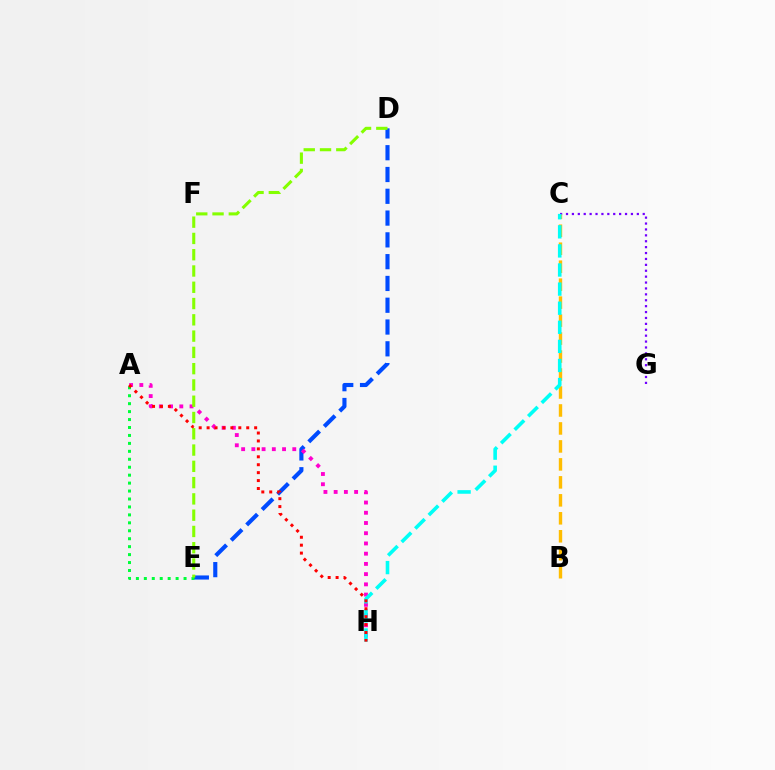{('C', 'G'): [{'color': '#7200ff', 'line_style': 'dotted', 'thickness': 1.6}], ('B', 'C'): [{'color': '#ffbd00', 'line_style': 'dashed', 'thickness': 2.44}], ('D', 'E'): [{'color': '#004bff', 'line_style': 'dashed', 'thickness': 2.96}, {'color': '#84ff00', 'line_style': 'dashed', 'thickness': 2.21}], ('A', 'H'): [{'color': '#ff00cf', 'line_style': 'dotted', 'thickness': 2.78}, {'color': '#ff0000', 'line_style': 'dotted', 'thickness': 2.15}], ('A', 'E'): [{'color': '#00ff39', 'line_style': 'dotted', 'thickness': 2.16}], ('C', 'H'): [{'color': '#00fff6', 'line_style': 'dashed', 'thickness': 2.59}]}